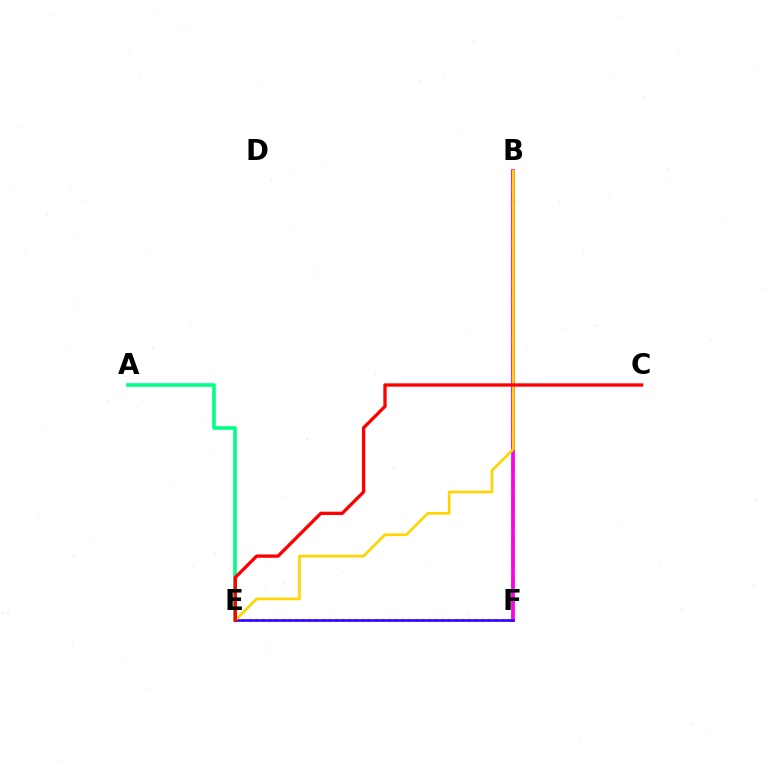{('A', 'E'): [{'color': '#00ff86', 'line_style': 'solid', 'thickness': 2.61}], ('B', 'F'): [{'color': '#4fff00', 'line_style': 'dashed', 'thickness': 2.61}, {'color': '#ff00ed', 'line_style': 'solid', 'thickness': 2.69}], ('E', 'F'): [{'color': '#009eff', 'line_style': 'dotted', 'thickness': 1.81}, {'color': '#3700ff', 'line_style': 'solid', 'thickness': 1.91}], ('B', 'E'): [{'color': '#ffd500', 'line_style': 'solid', 'thickness': 1.91}], ('C', 'E'): [{'color': '#ff0000', 'line_style': 'solid', 'thickness': 2.38}]}